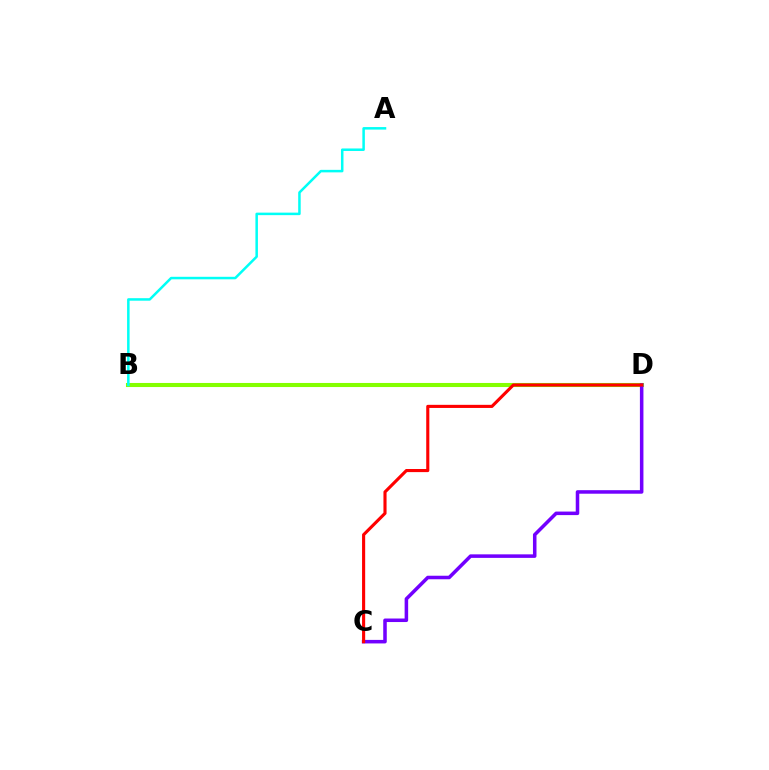{('B', 'D'): [{'color': '#84ff00', 'line_style': 'solid', 'thickness': 2.93}], ('A', 'B'): [{'color': '#00fff6', 'line_style': 'solid', 'thickness': 1.81}], ('C', 'D'): [{'color': '#7200ff', 'line_style': 'solid', 'thickness': 2.54}, {'color': '#ff0000', 'line_style': 'solid', 'thickness': 2.24}]}